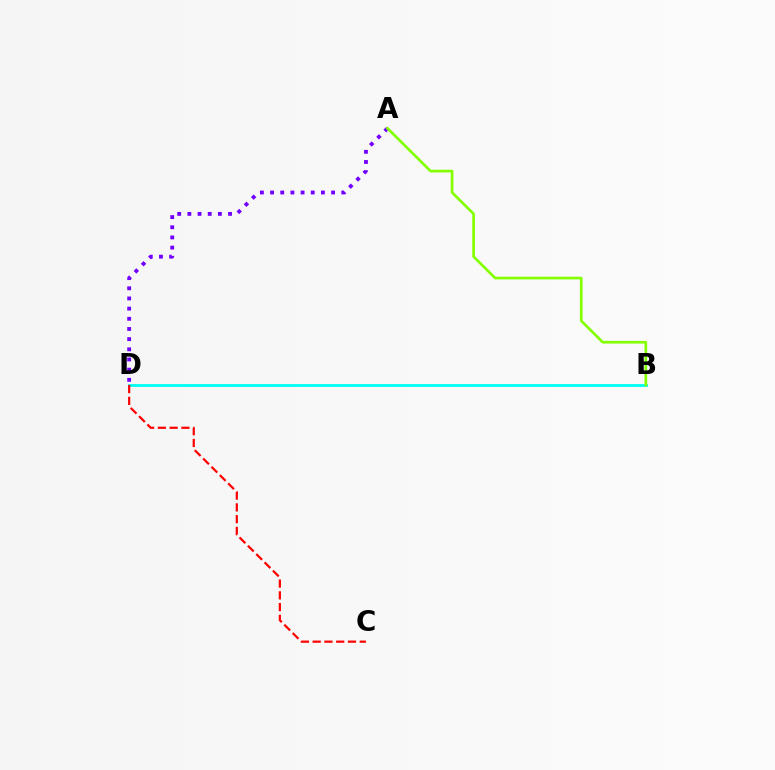{('B', 'D'): [{'color': '#00fff6', 'line_style': 'solid', 'thickness': 2.04}], ('A', 'D'): [{'color': '#7200ff', 'line_style': 'dotted', 'thickness': 2.76}], ('C', 'D'): [{'color': '#ff0000', 'line_style': 'dashed', 'thickness': 1.6}], ('A', 'B'): [{'color': '#84ff00', 'line_style': 'solid', 'thickness': 1.94}]}